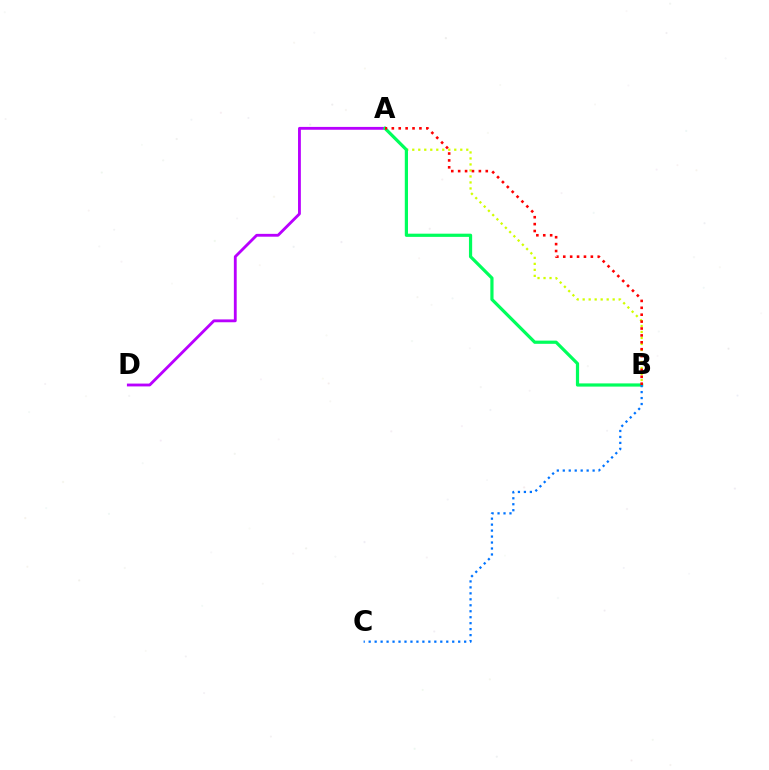{('A', 'D'): [{'color': '#b900ff', 'line_style': 'solid', 'thickness': 2.04}], ('A', 'B'): [{'color': '#d1ff00', 'line_style': 'dotted', 'thickness': 1.63}, {'color': '#00ff5c', 'line_style': 'solid', 'thickness': 2.3}, {'color': '#ff0000', 'line_style': 'dotted', 'thickness': 1.87}], ('B', 'C'): [{'color': '#0074ff', 'line_style': 'dotted', 'thickness': 1.62}]}